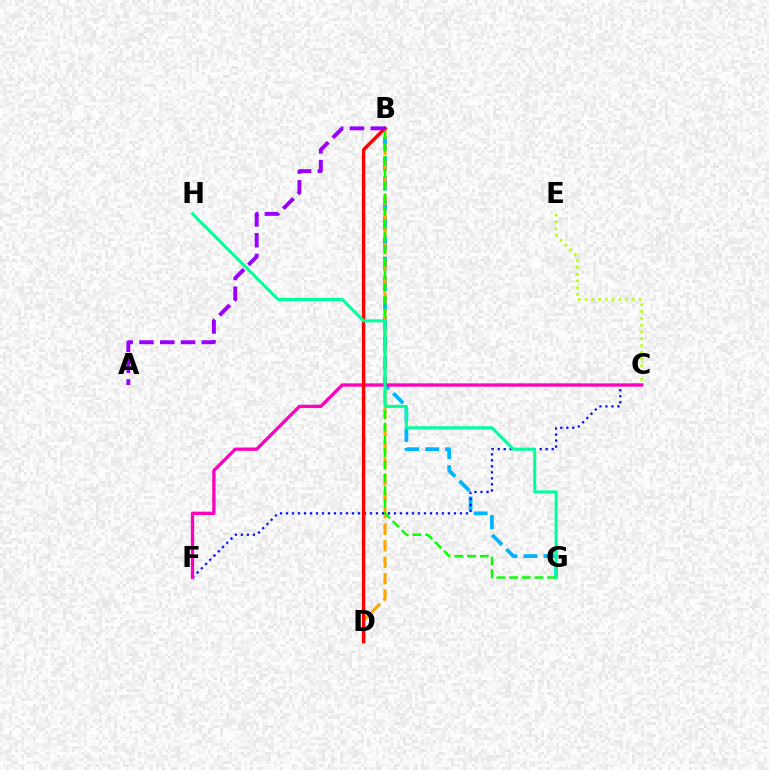{('B', 'G'): [{'color': '#00b5ff', 'line_style': 'dashed', 'thickness': 2.72}, {'color': '#08ff00', 'line_style': 'dashed', 'thickness': 1.72}], ('B', 'D'): [{'color': '#ffa500', 'line_style': 'dashed', 'thickness': 2.24}, {'color': '#ff0000', 'line_style': 'solid', 'thickness': 2.47}], ('C', 'E'): [{'color': '#b3ff00', 'line_style': 'dotted', 'thickness': 1.84}], ('C', 'F'): [{'color': '#0010ff', 'line_style': 'dotted', 'thickness': 1.63}, {'color': '#ff00bd', 'line_style': 'solid', 'thickness': 2.37}], ('G', 'H'): [{'color': '#00ff9d', 'line_style': 'solid', 'thickness': 2.2}], ('A', 'B'): [{'color': '#9b00ff', 'line_style': 'dashed', 'thickness': 2.82}]}